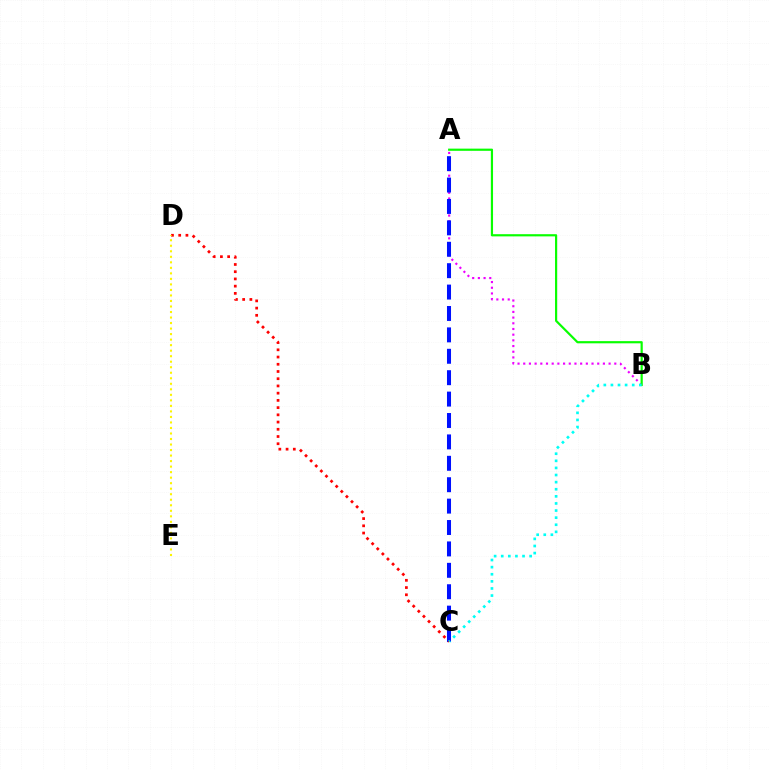{('A', 'B'): [{'color': '#ee00ff', 'line_style': 'dotted', 'thickness': 1.55}, {'color': '#08ff00', 'line_style': 'solid', 'thickness': 1.57}], ('A', 'C'): [{'color': '#0010ff', 'line_style': 'dashed', 'thickness': 2.91}], ('C', 'D'): [{'color': '#ff0000', 'line_style': 'dotted', 'thickness': 1.96}], ('D', 'E'): [{'color': '#fcf500', 'line_style': 'dotted', 'thickness': 1.5}], ('B', 'C'): [{'color': '#00fff6', 'line_style': 'dotted', 'thickness': 1.93}]}